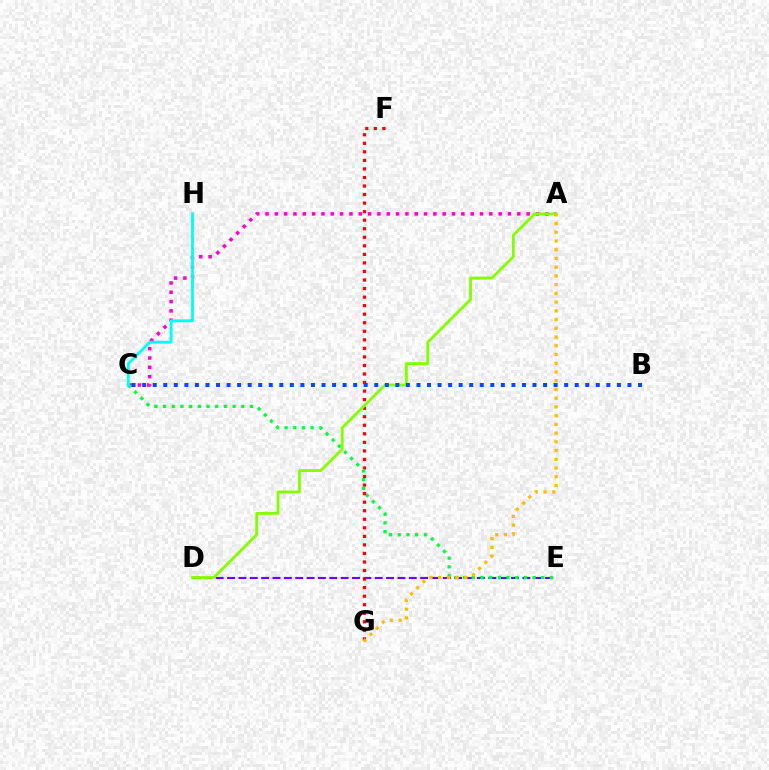{('D', 'E'): [{'color': '#7200ff', 'line_style': 'dashed', 'thickness': 1.54}], ('F', 'G'): [{'color': '#ff0000', 'line_style': 'dotted', 'thickness': 2.32}], ('A', 'C'): [{'color': '#ff00cf', 'line_style': 'dotted', 'thickness': 2.53}], ('C', 'E'): [{'color': '#00ff39', 'line_style': 'dotted', 'thickness': 2.36}], ('A', 'D'): [{'color': '#84ff00', 'line_style': 'solid', 'thickness': 2.05}], ('C', 'H'): [{'color': '#00fff6', 'line_style': 'solid', 'thickness': 2.04}], ('B', 'C'): [{'color': '#004bff', 'line_style': 'dotted', 'thickness': 2.87}], ('A', 'G'): [{'color': '#ffbd00', 'line_style': 'dotted', 'thickness': 2.37}]}